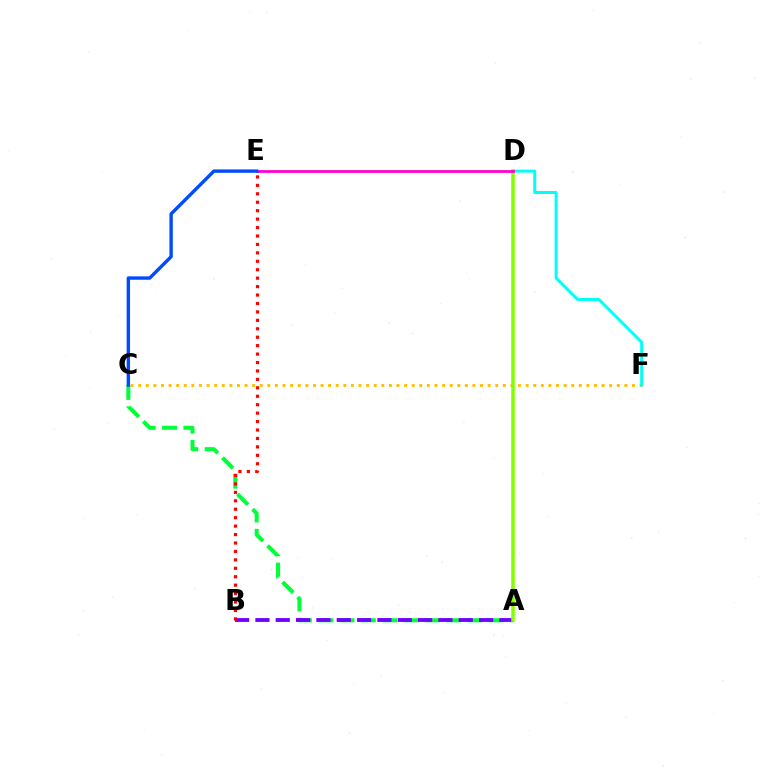{('C', 'F'): [{'color': '#ffbd00', 'line_style': 'dotted', 'thickness': 2.06}], ('A', 'C'): [{'color': '#00ff39', 'line_style': 'dashed', 'thickness': 2.9}], ('A', 'B'): [{'color': '#7200ff', 'line_style': 'dashed', 'thickness': 2.76}], ('D', 'F'): [{'color': '#00fff6', 'line_style': 'solid', 'thickness': 2.15}], ('A', 'D'): [{'color': '#84ff00', 'line_style': 'solid', 'thickness': 2.55}], ('D', 'E'): [{'color': '#ff00cf', 'line_style': 'solid', 'thickness': 1.99}], ('B', 'E'): [{'color': '#ff0000', 'line_style': 'dotted', 'thickness': 2.29}], ('C', 'E'): [{'color': '#004bff', 'line_style': 'solid', 'thickness': 2.44}]}